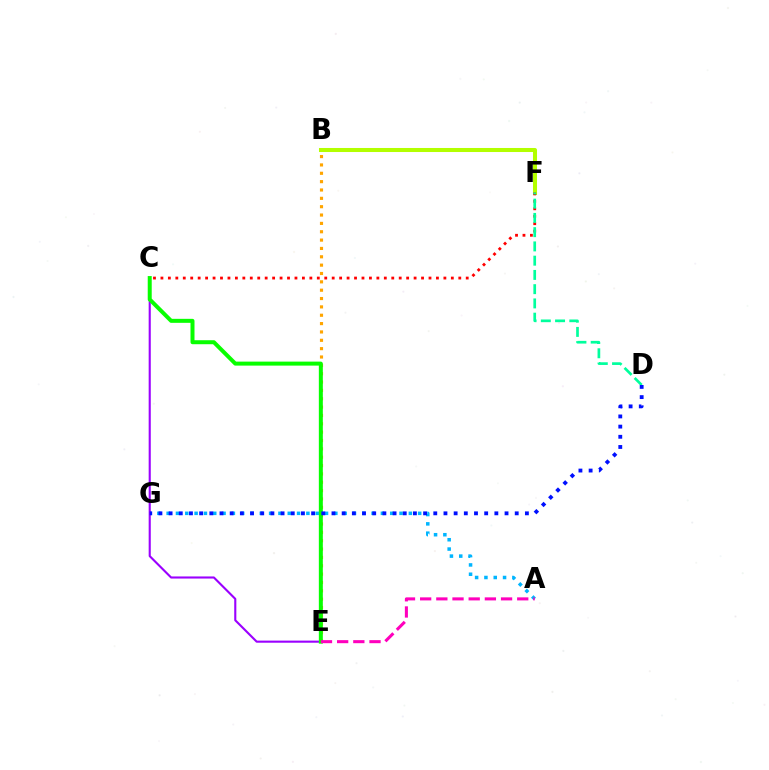{('A', 'G'): [{'color': '#00b5ff', 'line_style': 'dotted', 'thickness': 2.53}], ('B', 'E'): [{'color': '#ffa500', 'line_style': 'dotted', 'thickness': 2.27}], ('C', 'E'): [{'color': '#9b00ff', 'line_style': 'solid', 'thickness': 1.52}, {'color': '#08ff00', 'line_style': 'solid', 'thickness': 2.88}], ('B', 'F'): [{'color': '#b3ff00', 'line_style': 'solid', 'thickness': 2.91}], ('C', 'F'): [{'color': '#ff0000', 'line_style': 'dotted', 'thickness': 2.02}], ('D', 'F'): [{'color': '#00ff9d', 'line_style': 'dashed', 'thickness': 1.94}], ('A', 'E'): [{'color': '#ff00bd', 'line_style': 'dashed', 'thickness': 2.2}], ('D', 'G'): [{'color': '#0010ff', 'line_style': 'dotted', 'thickness': 2.77}]}